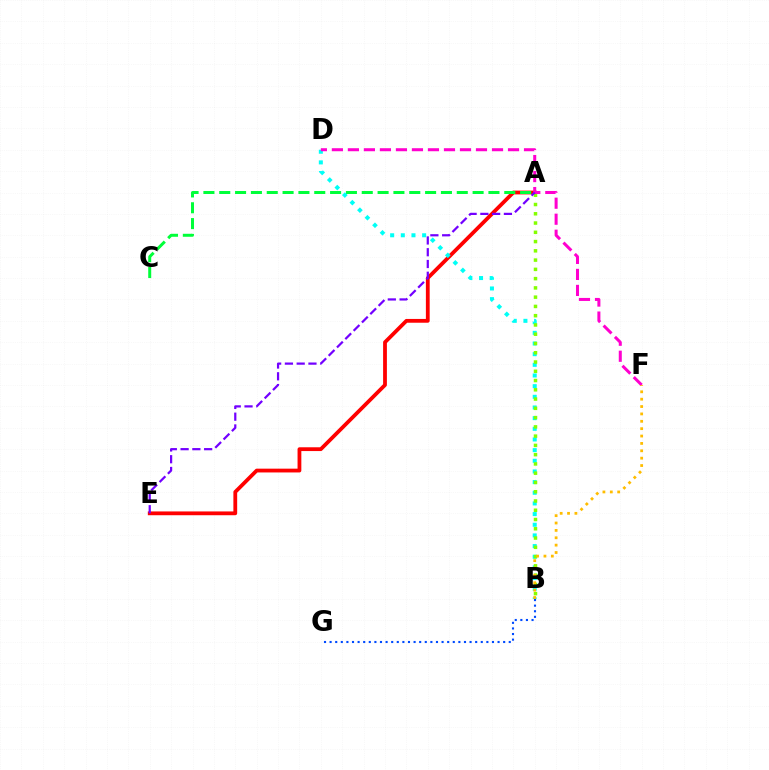{('A', 'E'): [{'color': '#ff0000', 'line_style': 'solid', 'thickness': 2.73}, {'color': '#7200ff', 'line_style': 'dashed', 'thickness': 1.6}], ('A', 'C'): [{'color': '#00ff39', 'line_style': 'dashed', 'thickness': 2.15}], ('B', 'D'): [{'color': '#00fff6', 'line_style': 'dotted', 'thickness': 2.9}], ('A', 'B'): [{'color': '#84ff00', 'line_style': 'dotted', 'thickness': 2.52}], ('D', 'F'): [{'color': '#ff00cf', 'line_style': 'dashed', 'thickness': 2.18}], ('B', 'G'): [{'color': '#004bff', 'line_style': 'dotted', 'thickness': 1.52}], ('B', 'F'): [{'color': '#ffbd00', 'line_style': 'dotted', 'thickness': 2.0}]}